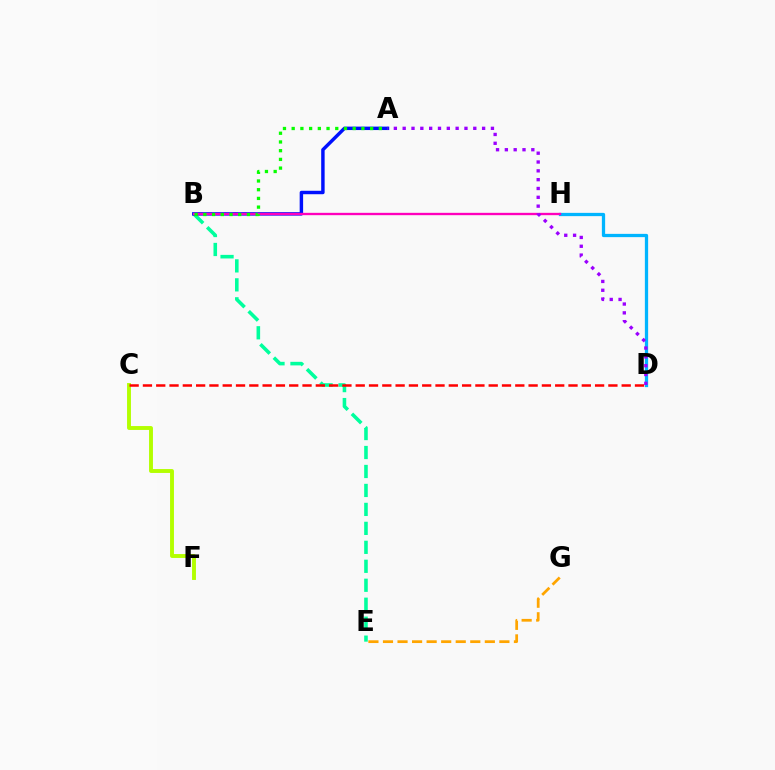{('C', 'F'): [{'color': '#b3ff00', 'line_style': 'solid', 'thickness': 2.8}], ('D', 'H'): [{'color': '#00b5ff', 'line_style': 'solid', 'thickness': 2.35}], ('B', 'E'): [{'color': '#00ff9d', 'line_style': 'dashed', 'thickness': 2.58}], ('E', 'G'): [{'color': '#ffa500', 'line_style': 'dashed', 'thickness': 1.98}], ('A', 'B'): [{'color': '#0010ff', 'line_style': 'solid', 'thickness': 2.48}, {'color': '#08ff00', 'line_style': 'dotted', 'thickness': 2.37}], ('B', 'H'): [{'color': '#ff00bd', 'line_style': 'solid', 'thickness': 1.69}], ('C', 'D'): [{'color': '#ff0000', 'line_style': 'dashed', 'thickness': 1.81}], ('A', 'D'): [{'color': '#9b00ff', 'line_style': 'dotted', 'thickness': 2.4}]}